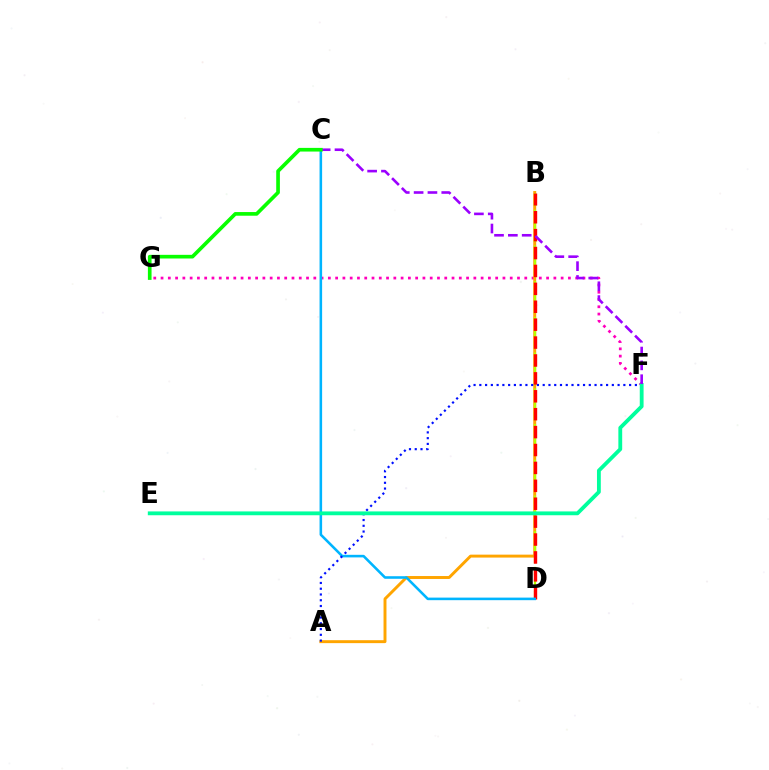{('F', 'G'): [{'color': '#ff00bd', 'line_style': 'dotted', 'thickness': 1.98}], ('A', 'B'): [{'color': '#ffa500', 'line_style': 'solid', 'thickness': 2.11}], ('B', 'D'): [{'color': '#b3ff00', 'line_style': 'dashed', 'thickness': 1.62}, {'color': '#ff0000', 'line_style': 'dashed', 'thickness': 2.43}], ('C', 'D'): [{'color': '#00b5ff', 'line_style': 'solid', 'thickness': 1.85}], ('A', 'F'): [{'color': '#0010ff', 'line_style': 'dotted', 'thickness': 1.57}], ('E', 'F'): [{'color': '#00ff9d', 'line_style': 'solid', 'thickness': 2.75}], ('C', 'F'): [{'color': '#9b00ff', 'line_style': 'dashed', 'thickness': 1.88}], ('C', 'G'): [{'color': '#08ff00', 'line_style': 'solid', 'thickness': 2.64}]}